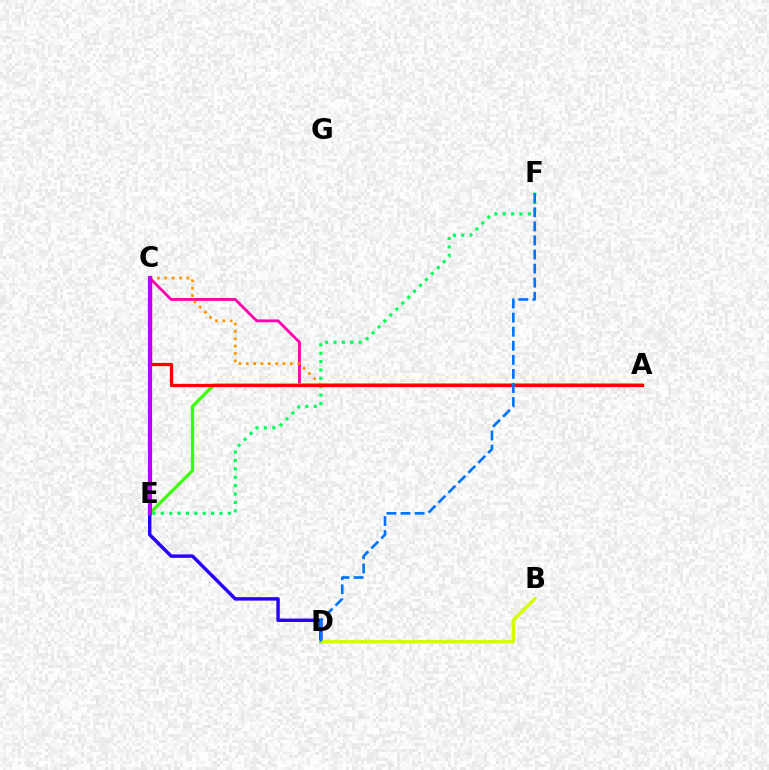{('E', 'F'): [{'color': '#00ff5c', 'line_style': 'dotted', 'thickness': 2.28}], ('D', 'E'): [{'color': '#2500ff', 'line_style': 'solid', 'thickness': 2.47}], ('A', 'C'): [{'color': '#ff00ac', 'line_style': 'solid', 'thickness': 2.03}, {'color': '#ff9400', 'line_style': 'dotted', 'thickness': 2.0}, {'color': '#ff0000', 'line_style': 'solid', 'thickness': 2.36}], ('B', 'D'): [{'color': '#d1ff00', 'line_style': 'solid', 'thickness': 2.46}], ('C', 'E'): [{'color': '#00fff6', 'line_style': 'dotted', 'thickness': 2.87}, {'color': '#b900ff', 'line_style': 'solid', 'thickness': 3.0}], ('A', 'E'): [{'color': '#3dff00', 'line_style': 'solid', 'thickness': 2.33}], ('D', 'F'): [{'color': '#0074ff', 'line_style': 'dashed', 'thickness': 1.91}]}